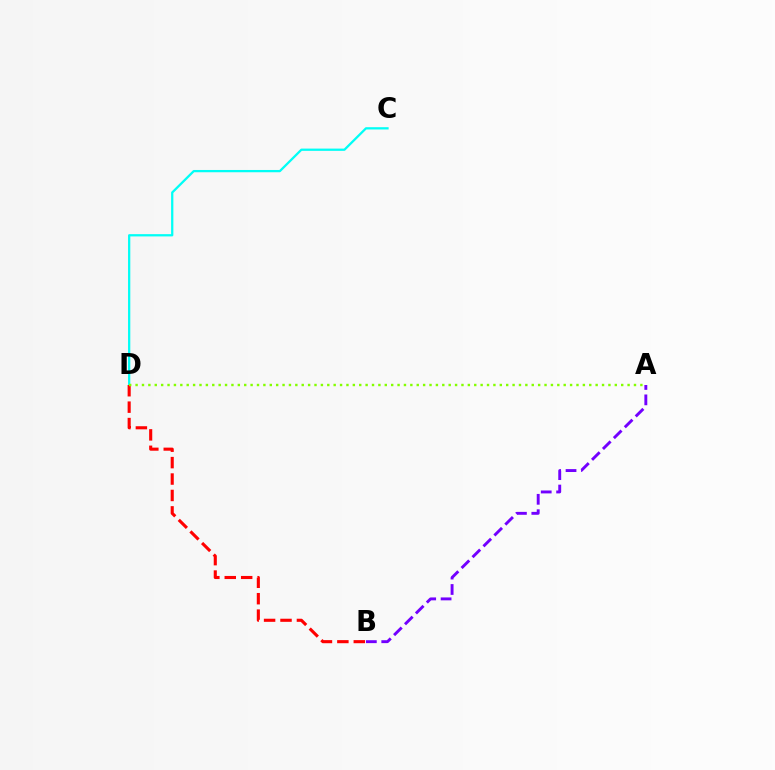{('C', 'D'): [{'color': '#00fff6', 'line_style': 'solid', 'thickness': 1.63}], ('B', 'D'): [{'color': '#ff0000', 'line_style': 'dashed', 'thickness': 2.23}], ('A', 'B'): [{'color': '#7200ff', 'line_style': 'dashed', 'thickness': 2.09}], ('A', 'D'): [{'color': '#84ff00', 'line_style': 'dotted', 'thickness': 1.74}]}